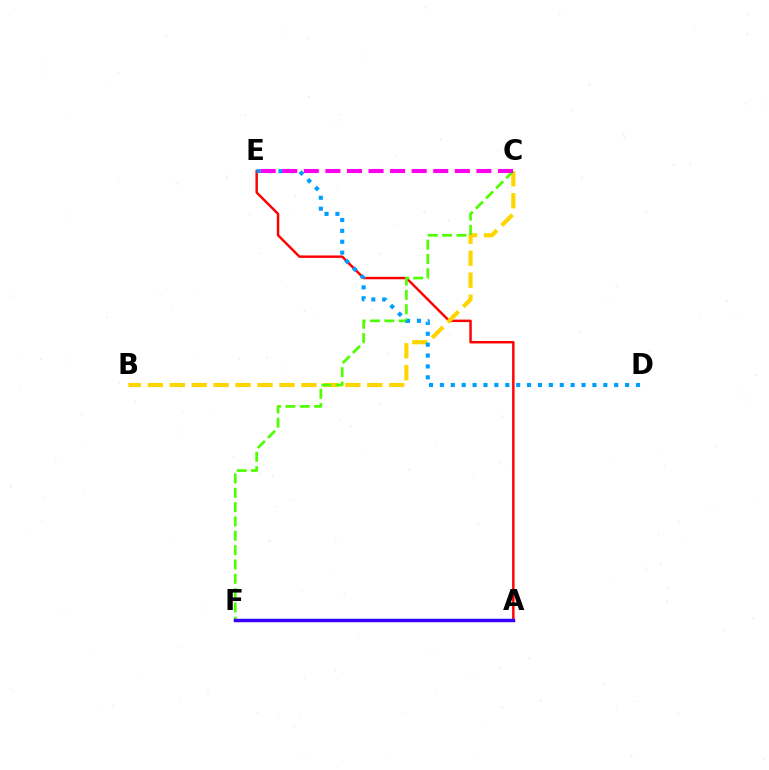{('A', 'F'): [{'color': '#00ff86', 'line_style': 'solid', 'thickness': 1.57}, {'color': '#3700ff', 'line_style': 'solid', 'thickness': 2.49}], ('A', 'E'): [{'color': '#ff0000', 'line_style': 'solid', 'thickness': 1.76}], ('B', 'C'): [{'color': '#ffd500', 'line_style': 'dashed', 'thickness': 2.98}], ('C', 'F'): [{'color': '#4fff00', 'line_style': 'dashed', 'thickness': 1.95}], ('D', 'E'): [{'color': '#009eff', 'line_style': 'dotted', 'thickness': 2.96}], ('C', 'E'): [{'color': '#ff00ed', 'line_style': 'dashed', 'thickness': 2.93}]}